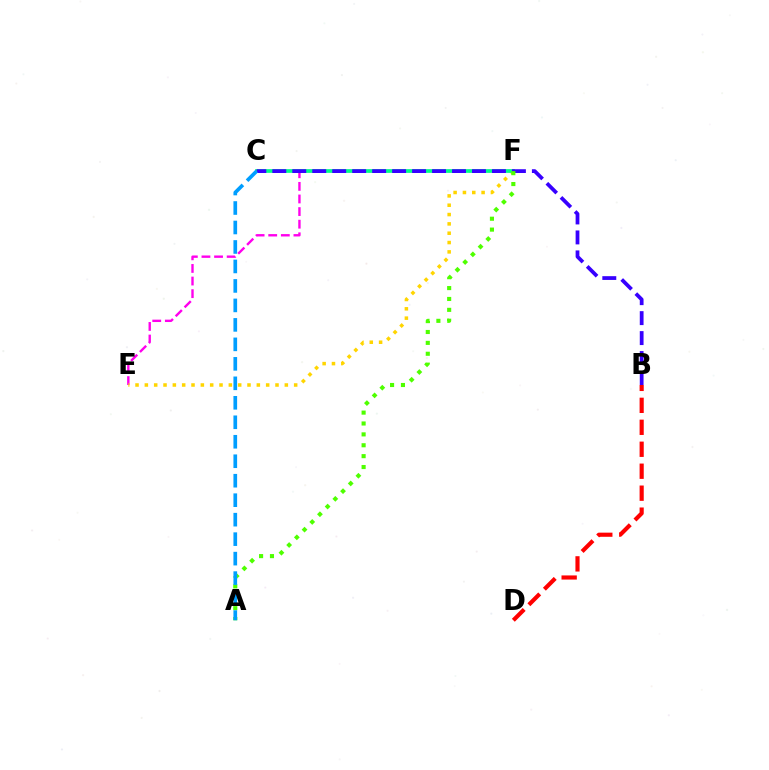{('E', 'F'): [{'color': '#ff00ed', 'line_style': 'dashed', 'thickness': 1.71}, {'color': '#ffd500', 'line_style': 'dotted', 'thickness': 2.54}], ('C', 'F'): [{'color': '#00ff86', 'line_style': 'solid', 'thickness': 2.67}], ('B', 'C'): [{'color': '#3700ff', 'line_style': 'dashed', 'thickness': 2.71}], ('A', 'F'): [{'color': '#4fff00', 'line_style': 'dotted', 'thickness': 2.96}], ('B', 'D'): [{'color': '#ff0000', 'line_style': 'dashed', 'thickness': 2.98}], ('A', 'C'): [{'color': '#009eff', 'line_style': 'dashed', 'thickness': 2.65}]}